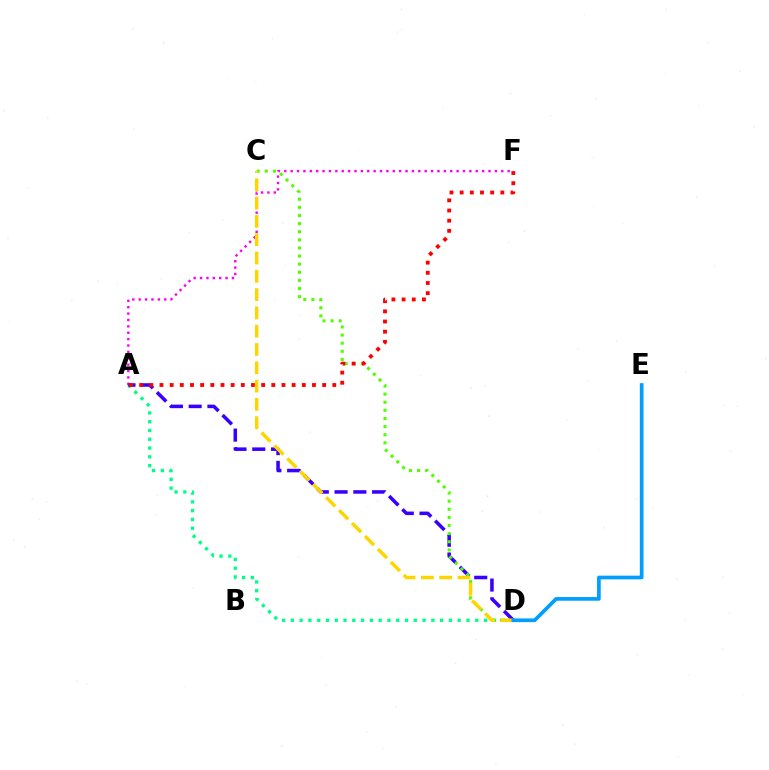{('A', 'D'): [{'color': '#00ff86', 'line_style': 'dotted', 'thickness': 2.39}, {'color': '#3700ff', 'line_style': 'dashed', 'thickness': 2.55}], ('A', 'F'): [{'color': '#ff00ed', 'line_style': 'dotted', 'thickness': 1.73}, {'color': '#ff0000', 'line_style': 'dotted', 'thickness': 2.76}], ('C', 'D'): [{'color': '#4fff00', 'line_style': 'dotted', 'thickness': 2.21}, {'color': '#ffd500', 'line_style': 'dashed', 'thickness': 2.49}], ('D', 'E'): [{'color': '#009eff', 'line_style': 'solid', 'thickness': 2.65}]}